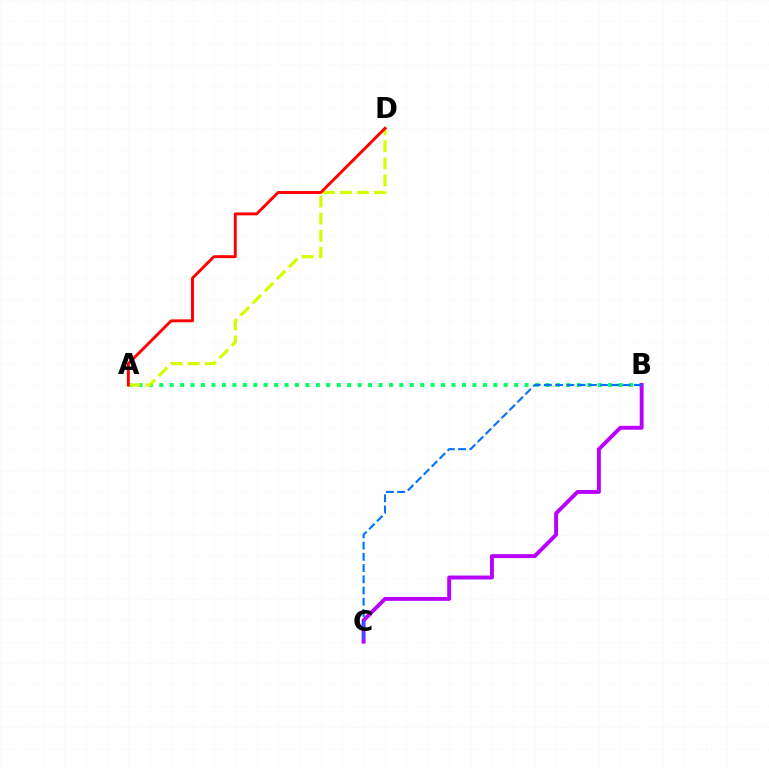{('A', 'B'): [{'color': '#00ff5c', 'line_style': 'dotted', 'thickness': 2.84}], ('B', 'C'): [{'color': '#b900ff', 'line_style': 'solid', 'thickness': 2.82}, {'color': '#0074ff', 'line_style': 'dashed', 'thickness': 1.53}], ('A', 'D'): [{'color': '#d1ff00', 'line_style': 'dashed', 'thickness': 2.32}, {'color': '#ff0000', 'line_style': 'solid', 'thickness': 2.1}]}